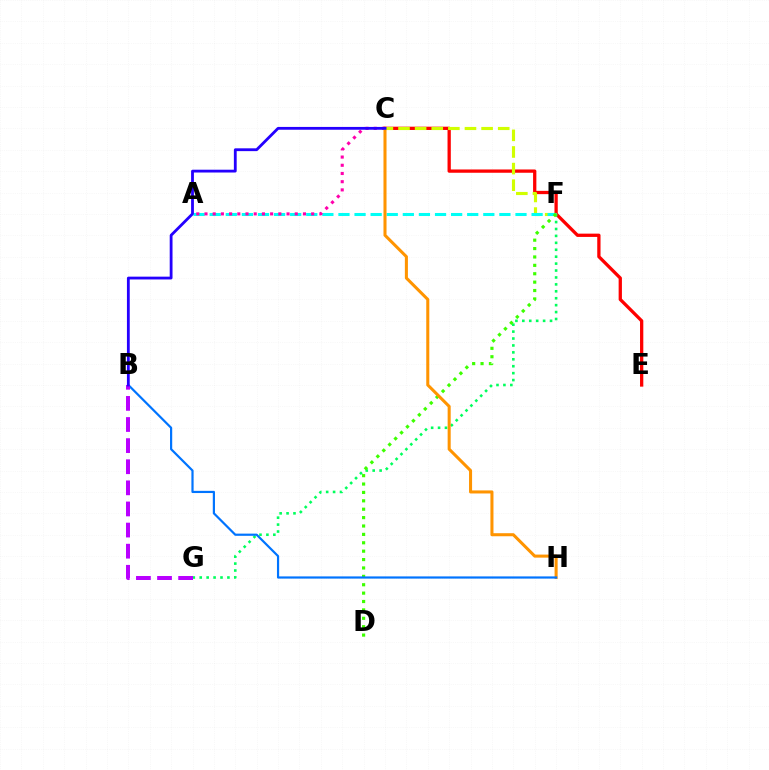{('C', 'E'): [{'color': '#ff0000', 'line_style': 'solid', 'thickness': 2.36}], ('F', 'G'): [{'color': '#00ff5c', 'line_style': 'dotted', 'thickness': 1.88}], ('C', 'F'): [{'color': '#d1ff00', 'line_style': 'dashed', 'thickness': 2.26}], ('A', 'F'): [{'color': '#00fff6', 'line_style': 'dashed', 'thickness': 2.19}], ('A', 'C'): [{'color': '#ff00ac', 'line_style': 'dotted', 'thickness': 2.23}], ('D', 'F'): [{'color': '#3dff00', 'line_style': 'dotted', 'thickness': 2.28}], ('C', 'H'): [{'color': '#ff9400', 'line_style': 'solid', 'thickness': 2.2}], ('B', 'H'): [{'color': '#0074ff', 'line_style': 'solid', 'thickness': 1.58}], ('B', 'G'): [{'color': '#b900ff', 'line_style': 'dashed', 'thickness': 2.87}], ('B', 'C'): [{'color': '#2500ff', 'line_style': 'solid', 'thickness': 2.02}]}